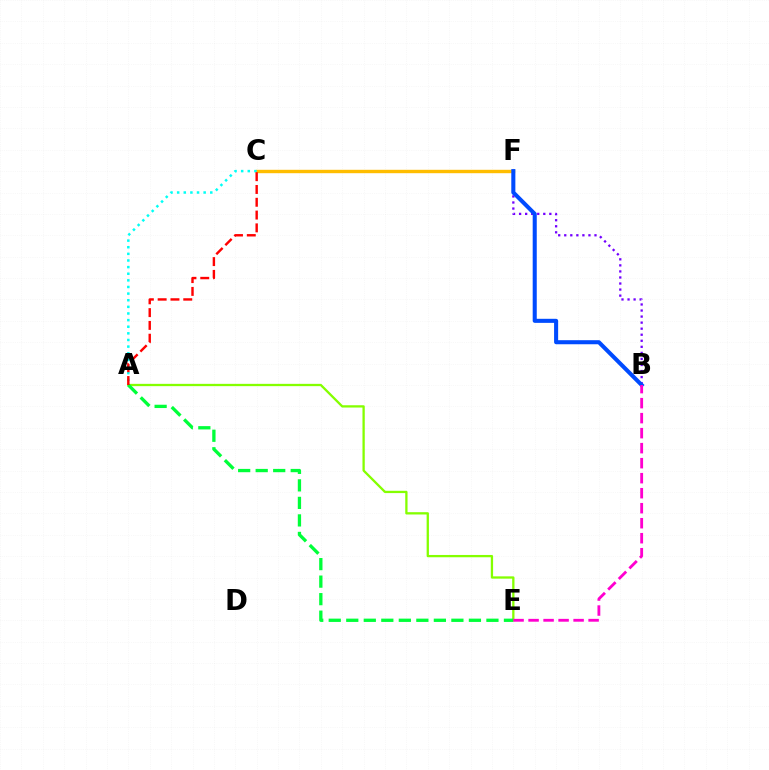{('C', 'F'): [{'color': '#ffbd00', 'line_style': 'solid', 'thickness': 2.45}], ('A', 'E'): [{'color': '#84ff00', 'line_style': 'solid', 'thickness': 1.65}, {'color': '#00ff39', 'line_style': 'dashed', 'thickness': 2.38}], ('B', 'F'): [{'color': '#7200ff', 'line_style': 'dotted', 'thickness': 1.64}, {'color': '#004bff', 'line_style': 'solid', 'thickness': 2.93}], ('A', 'C'): [{'color': '#00fff6', 'line_style': 'dotted', 'thickness': 1.8}, {'color': '#ff0000', 'line_style': 'dashed', 'thickness': 1.74}], ('B', 'E'): [{'color': '#ff00cf', 'line_style': 'dashed', 'thickness': 2.04}]}